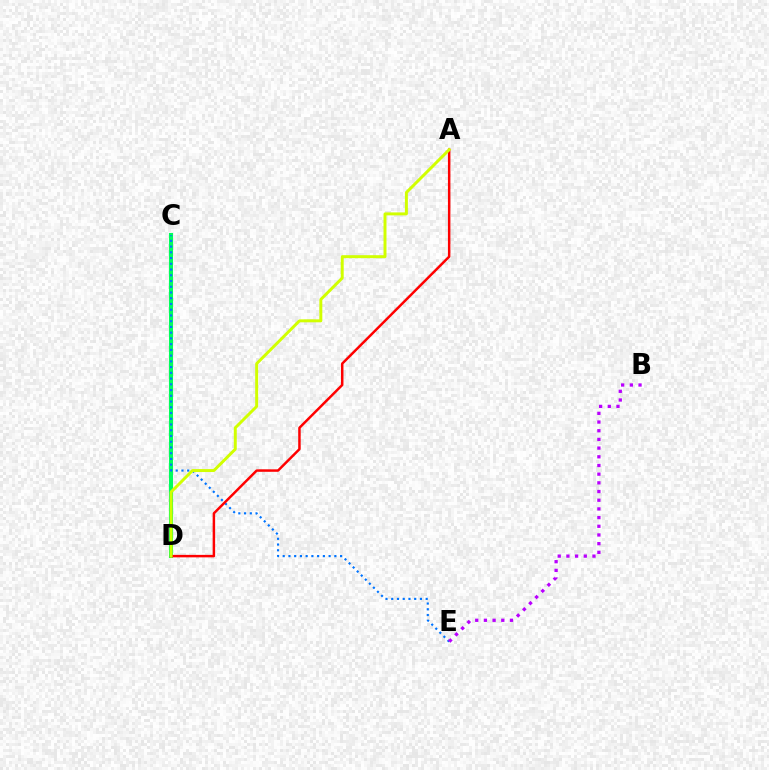{('C', 'D'): [{'color': '#00ff5c', 'line_style': 'solid', 'thickness': 2.94}], ('C', 'E'): [{'color': '#0074ff', 'line_style': 'dotted', 'thickness': 1.56}], ('A', 'D'): [{'color': '#ff0000', 'line_style': 'solid', 'thickness': 1.78}, {'color': '#d1ff00', 'line_style': 'solid', 'thickness': 2.13}], ('B', 'E'): [{'color': '#b900ff', 'line_style': 'dotted', 'thickness': 2.36}]}